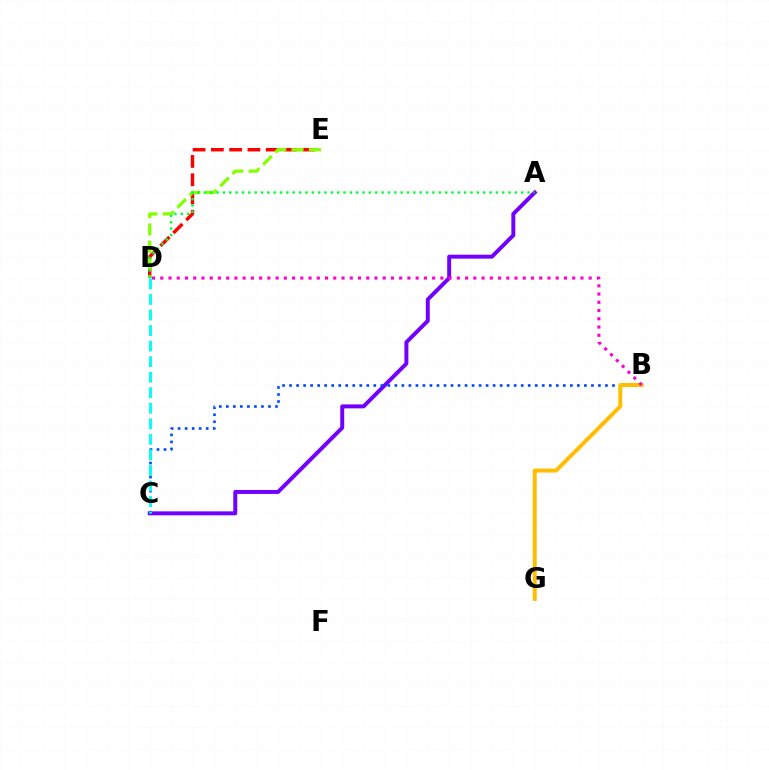{('A', 'C'): [{'color': '#7200ff', 'line_style': 'solid', 'thickness': 2.85}], ('B', 'C'): [{'color': '#004bff', 'line_style': 'dotted', 'thickness': 1.91}], ('D', 'E'): [{'color': '#ff0000', 'line_style': 'dashed', 'thickness': 2.48}, {'color': '#84ff00', 'line_style': 'dashed', 'thickness': 2.35}], ('B', 'G'): [{'color': '#ffbd00', 'line_style': 'solid', 'thickness': 2.85}], ('B', 'D'): [{'color': '#ff00cf', 'line_style': 'dotted', 'thickness': 2.24}], ('C', 'D'): [{'color': '#00fff6', 'line_style': 'dashed', 'thickness': 2.11}], ('A', 'D'): [{'color': '#00ff39', 'line_style': 'dotted', 'thickness': 1.72}]}